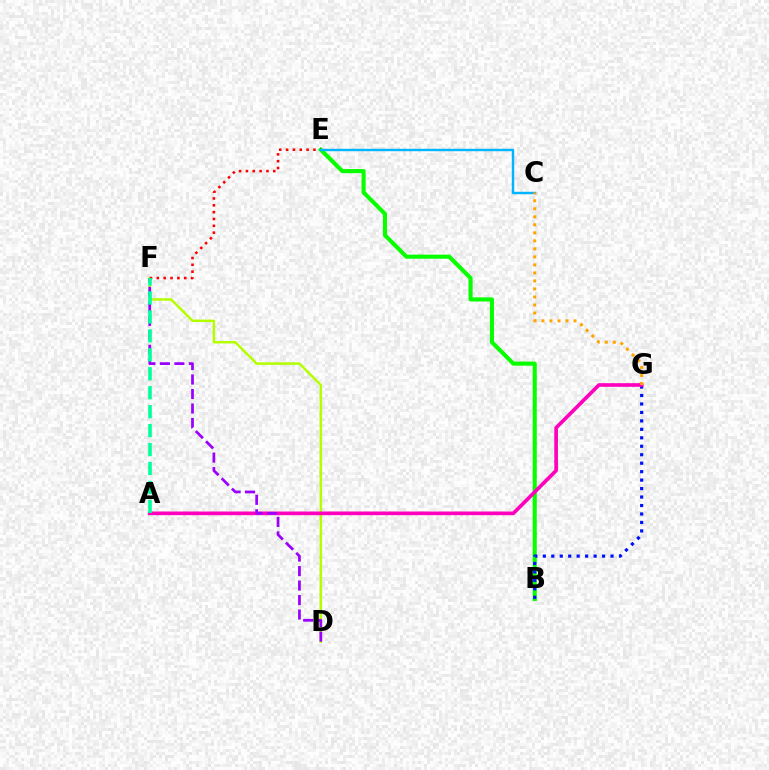{('B', 'E'): [{'color': '#08ff00', 'line_style': 'solid', 'thickness': 2.96}], ('B', 'G'): [{'color': '#0010ff', 'line_style': 'dotted', 'thickness': 2.3}], ('D', 'F'): [{'color': '#b3ff00', 'line_style': 'solid', 'thickness': 1.79}, {'color': '#9b00ff', 'line_style': 'dashed', 'thickness': 1.97}], ('A', 'G'): [{'color': '#ff00bd', 'line_style': 'solid', 'thickness': 2.64}], ('E', 'F'): [{'color': '#ff0000', 'line_style': 'dotted', 'thickness': 1.86}], ('A', 'F'): [{'color': '#00ff9d', 'line_style': 'dashed', 'thickness': 2.57}], ('C', 'E'): [{'color': '#00b5ff', 'line_style': 'solid', 'thickness': 1.74}], ('C', 'G'): [{'color': '#ffa500', 'line_style': 'dotted', 'thickness': 2.18}]}